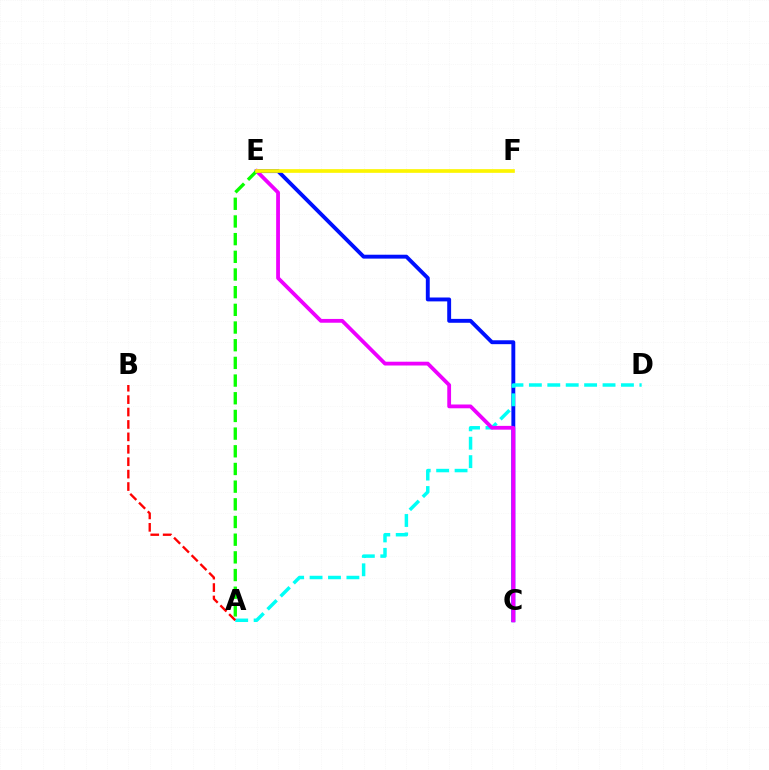{('C', 'E'): [{'color': '#0010ff', 'line_style': 'solid', 'thickness': 2.8}, {'color': '#ee00ff', 'line_style': 'solid', 'thickness': 2.73}], ('A', 'D'): [{'color': '#00fff6', 'line_style': 'dashed', 'thickness': 2.5}], ('A', 'B'): [{'color': '#ff0000', 'line_style': 'dashed', 'thickness': 1.69}], ('A', 'E'): [{'color': '#08ff00', 'line_style': 'dashed', 'thickness': 2.4}], ('E', 'F'): [{'color': '#fcf500', 'line_style': 'solid', 'thickness': 2.65}]}